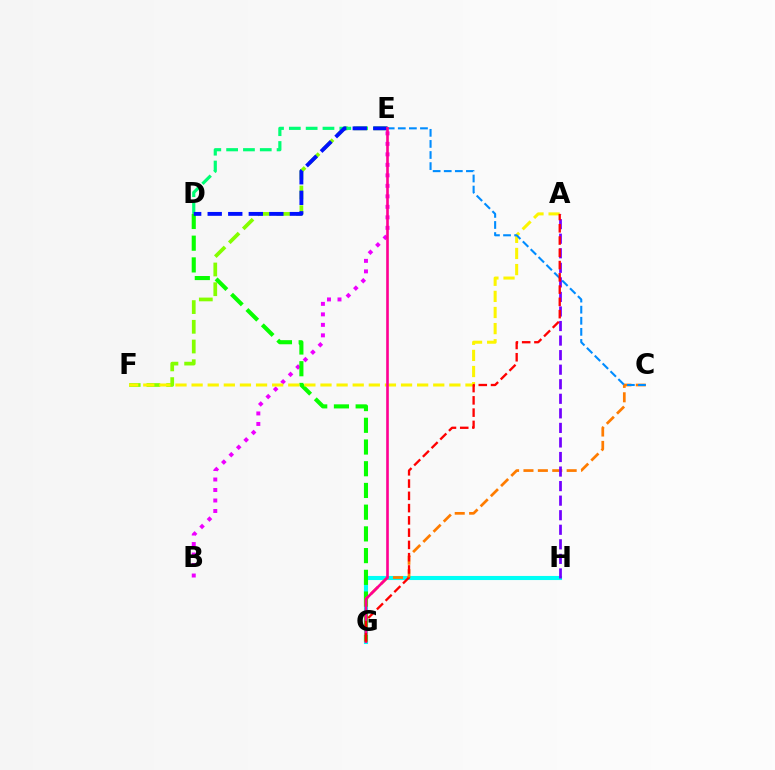{('G', 'H'): [{'color': '#00fff6', 'line_style': 'solid', 'thickness': 2.95}], ('E', 'F'): [{'color': '#84ff00', 'line_style': 'dashed', 'thickness': 2.68}], ('B', 'E'): [{'color': '#ee00ff', 'line_style': 'dotted', 'thickness': 2.85}], ('D', 'E'): [{'color': '#00ff74', 'line_style': 'dashed', 'thickness': 2.28}, {'color': '#0010ff', 'line_style': 'dashed', 'thickness': 2.79}], ('D', 'G'): [{'color': '#08ff00', 'line_style': 'dashed', 'thickness': 2.95}], ('C', 'G'): [{'color': '#ff7c00', 'line_style': 'dashed', 'thickness': 1.96}], ('A', 'F'): [{'color': '#fcf500', 'line_style': 'dashed', 'thickness': 2.19}], ('C', 'E'): [{'color': '#008cff', 'line_style': 'dashed', 'thickness': 1.51}], ('A', 'H'): [{'color': '#7200ff', 'line_style': 'dashed', 'thickness': 1.98}], ('E', 'G'): [{'color': '#ff0094', 'line_style': 'solid', 'thickness': 1.89}], ('A', 'G'): [{'color': '#ff0000', 'line_style': 'dashed', 'thickness': 1.67}]}